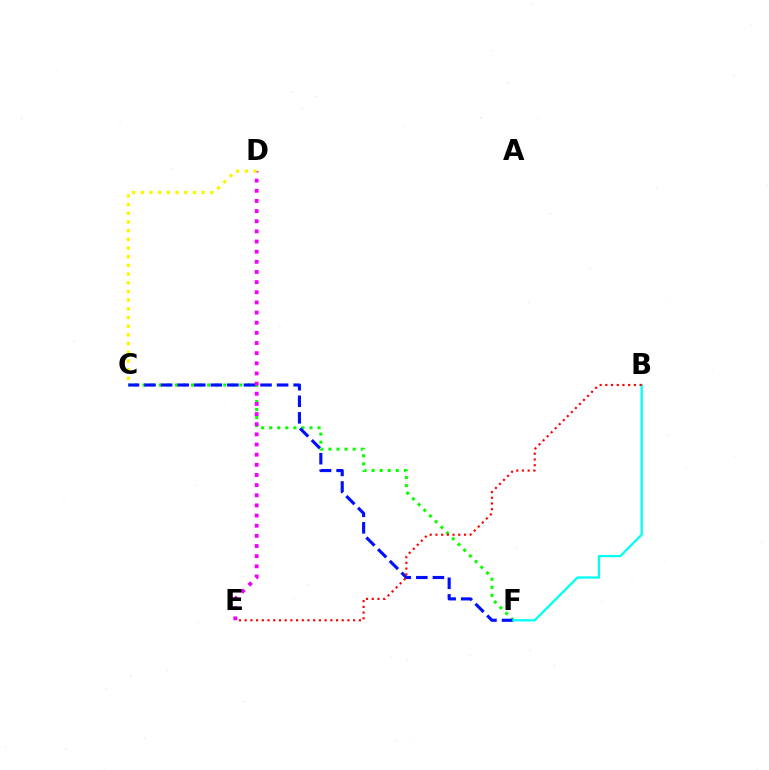{('C', 'F'): [{'color': '#08ff00', 'line_style': 'dotted', 'thickness': 2.19}, {'color': '#0010ff', 'line_style': 'dashed', 'thickness': 2.25}], ('D', 'E'): [{'color': '#ee00ff', 'line_style': 'dotted', 'thickness': 2.76}], ('C', 'D'): [{'color': '#fcf500', 'line_style': 'dotted', 'thickness': 2.36}], ('B', 'F'): [{'color': '#00fff6', 'line_style': 'solid', 'thickness': 1.64}], ('B', 'E'): [{'color': '#ff0000', 'line_style': 'dotted', 'thickness': 1.55}]}